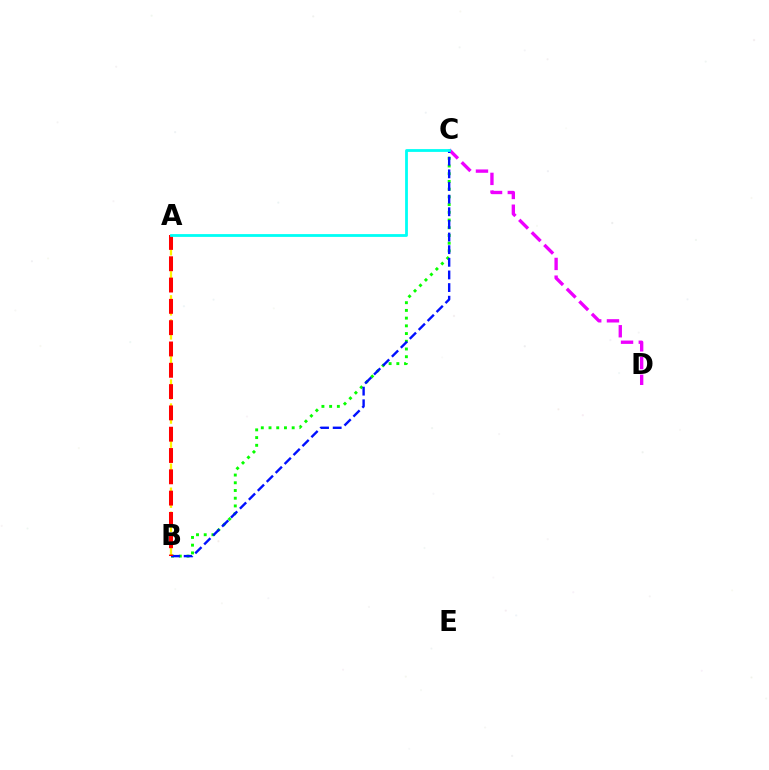{('C', 'D'): [{'color': '#ee00ff', 'line_style': 'dashed', 'thickness': 2.41}], ('B', 'C'): [{'color': '#08ff00', 'line_style': 'dotted', 'thickness': 2.1}, {'color': '#0010ff', 'line_style': 'dashed', 'thickness': 1.72}], ('A', 'B'): [{'color': '#fcf500', 'line_style': 'dashed', 'thickness': 1.63}, {'color': '#ff0000', 'line_style': 'dashed', 'thickness': 2.89}], ('A', 'C'): [{'color': '#00fff6', 'line_style': 'solid', 'thickness': 2.02}]}